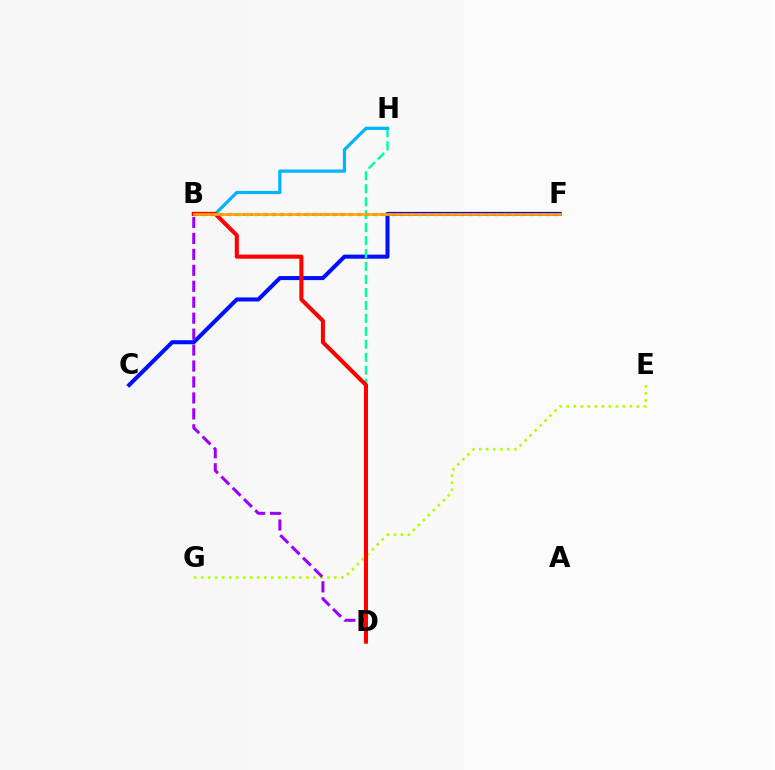{('B', 'F'): [{'color': '#08ff00', 'line_style': 'dotted', 'thickness': 2.33}, {'color': '#ff00bd', 'line_style': 'dotted', 'thickness': 2.09}, {'color': '#ffa500', 'line_style': 'solid', 'thickness': 1.93}], ('C', 'F'): [{'color': '#0010ff', 'line_style': 'solid', 'thickness': 2.92}], ('D', 'H'): [{'color': '#00ff9d', 'line_style': 'dashed', 'thickness': 1.76}], ('E', 'G'): [{'color': '#b3ff00', 'line_style': 'dotted', 'thickness': 1.9}], ('B', 'H'): [{'color': '#00b5ff', 'line_style': 'solid', 'thickness': 2.32}], ('B', 'D'): [{'color': '#9b00ff', 'line_style': 'dashed', 'thickness': 2.17}, {'color': '#ff0000', 'line_style': 'solid', 'thickness': 2.94}]}